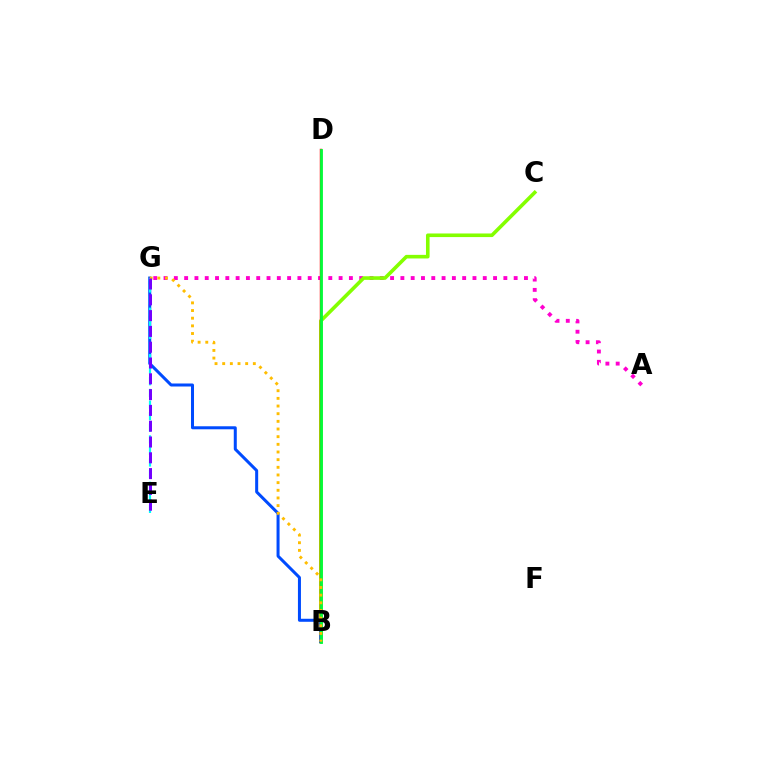{('A', 'G'): [{'color': '#ff00cf', 'line_style': 'dotted', 'thickness': 2.8}], ('B', 'C'): [{'color': '#84ff00', 'line_style': 'solid', 'thickness': 2.59}], ('B', 'D'): [{'color': '#ff0000', 'line_style': 'solid', 'thickness': 1.76}, {'color': '#00ff39', 'line_style': 'solid', 'thickness': 2.01}], ('B', 'G'): [{'color': '#004bff', 'line_style': 'solid', 'thickness': 2.17}, {'color': '#ffbd00', 'line_style': 'dotted', 'thickness': 2.08}], ('E', 'G'): [{'color': '#00fff6', 'line_style': 'dashed', 'thickness': 1.58}, {'color': '#7200ff', 'line_style': 'dashed', 'thickness': 2.15}]}